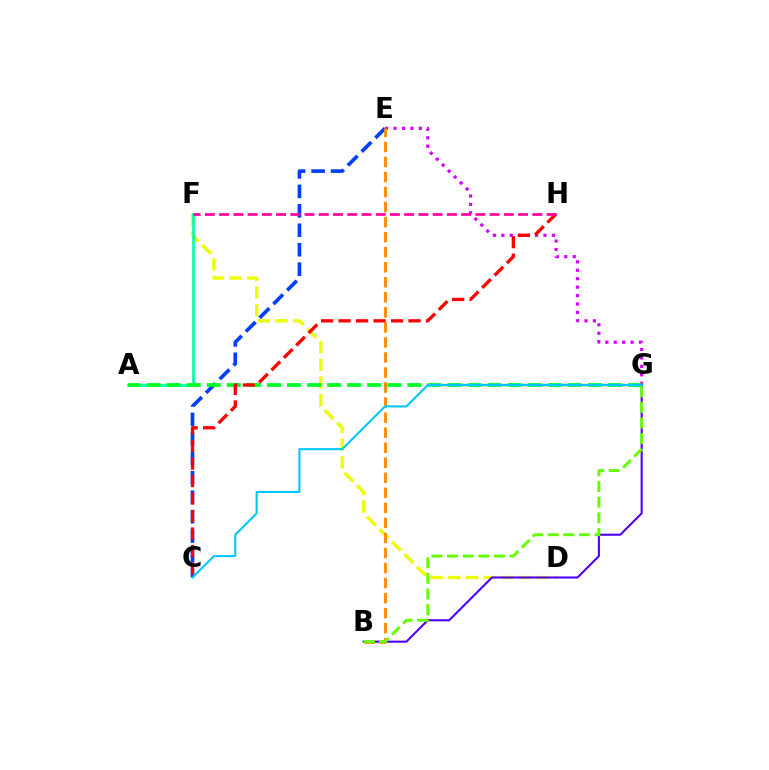{('D', 'F'): [{'color': '#eeff00', 'line_style': 'dashed', 'thickness': 2.41}], ('A', 'F'): [{'color': '#00ffaf', 'line_style': 'solid', 'thickness': 1.91}], ('E', 'G'): [{'color': '#d600ff', 'line_style': 'dotted', 'thickness': 2.29}], ('B', 'G'): [{'color': '#4f00ff', 'line_style': 'solid', 'thickness': 1.51}, {'color': '#66ff00', 'line_style': 'dashed', 'thickness': 2.13}], ('C', 'E'): [{'color': '#003fff', 'line_style': 'dashed', 'thickness': 2.64}], ('A', 'G'): [{'color': '#00ff27', 'line_style': 'dashed', 'thickness': 2.73}], ('C', 'H'): [{'color': '#ff0000', 'line_style': 'dashed', 'thickness': 2.38}], ('F', 'H'): [{'color': '#ff00a0', 'line_style': 'dashed', 'thickness': 1.93}], ('B', 'E'): [{'color': '#ff8800', 'line_style': 'dashed', 'thickness': 2.04}], ('C', 'G'): [{'color': '#00c7ff', 'line_style': 'solid', 'thickness': 1.51}]}